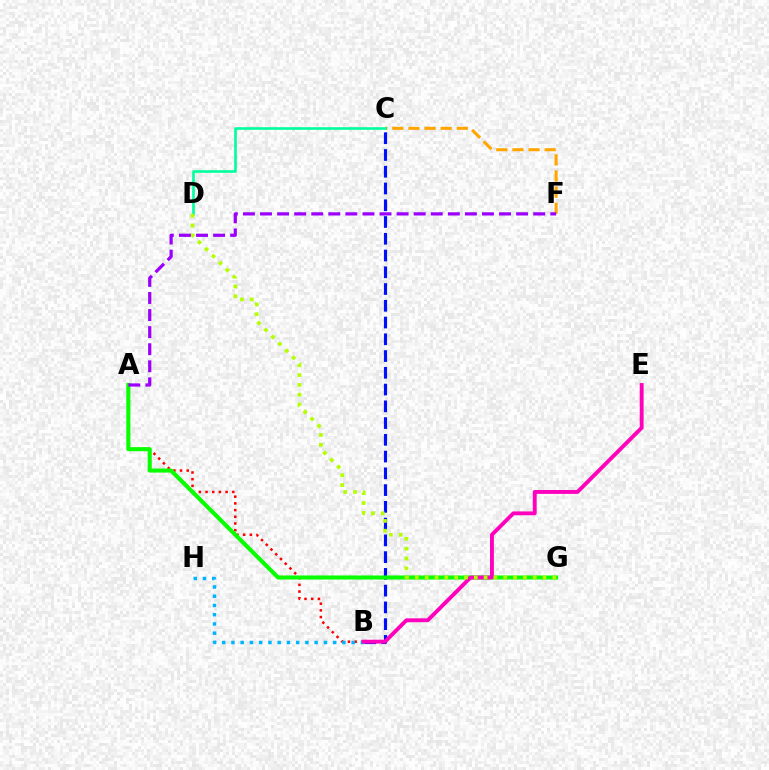{('A', 'B'): [{'color': '#ff0000', 'line_style': 'dotted', 'thickness': 1.82}], ('B', 'C'): [{'color': '#0010ff', 'line_style': 'dashed', 'thickness': 2.28}], ('B', 'H'): [{'color': '#00b5ff', 'line_style': 'dotted', 'thickness': 2.51}], ('C', 'F'): [{'color': '#ffa500', 'line_style': 'dashed', 'thickness': 2.19}], ('A', 'G'): [{'color': '#08ff00', 'line_style': 'solid', 'thickness': 2.93}], ('B', 'E'): [{'color': '#ff00bd', 'line_style': 'solid', 'thickness': 2.79}], ('C', 'D'): [{'color': '#00ff9d', 'line_style': 'solid', 'thickness': 1.9}], ('D', 'G'): [{'color': '#b3ff00', 'line_style': 'dotted', 'thickness': 2.67}], ('A', 'F'): [{'color': '#9b00ff', 'line_style': 'dashed', 'thickness': 2.32}]}